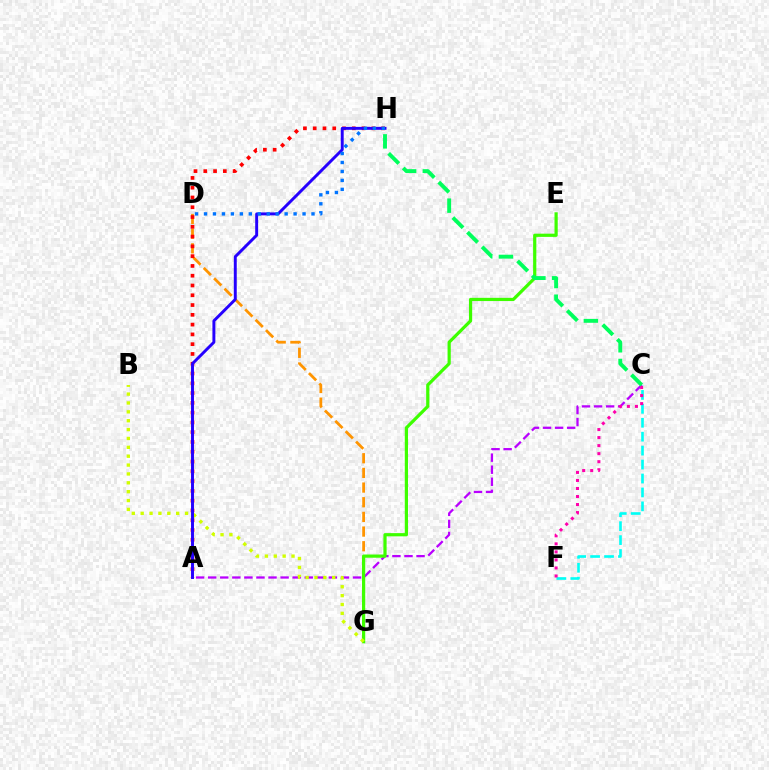{('C', 'F'): [{'color': '#00fff6', 'line_style': 'dashed', 'thickness': 1.89}, {'color': '#ff00ac', 'line_style': 'dotted', 'thickness': 2.18}], ('A', 'C'): [{'color': '#b900ff', 'line_style': 'dashed', 'thickness': 1.64}], ('D', 'G'): [{'color': '#ff9400', 'line_style': 'dashed', 'thickness': 1.99}], ('E', 'G'): [{'color': '#3dff00', 'line_style': 'solid', 'thickness': 2.31}], ('B', 'G'): [{'color': '#d1ff00', 'line_style': 'dotted', 'thickness': 2.41}], ('A', 'H'): [{'color': '#ff0000', 'line_style': 'dotted', 'thickness': 2.66}, {'color': '#2500ff', 'line_style': 'solid', 'thickness': 2.11}], ('D', 'H'): [{'color': '#0074ff', 'line_style': 'dotted', 'thickness': 2.43}], ('C', 'H'): [{'color': '#00ff5c', 'line_style': 'dashed', 'thickness': 2.81}]}